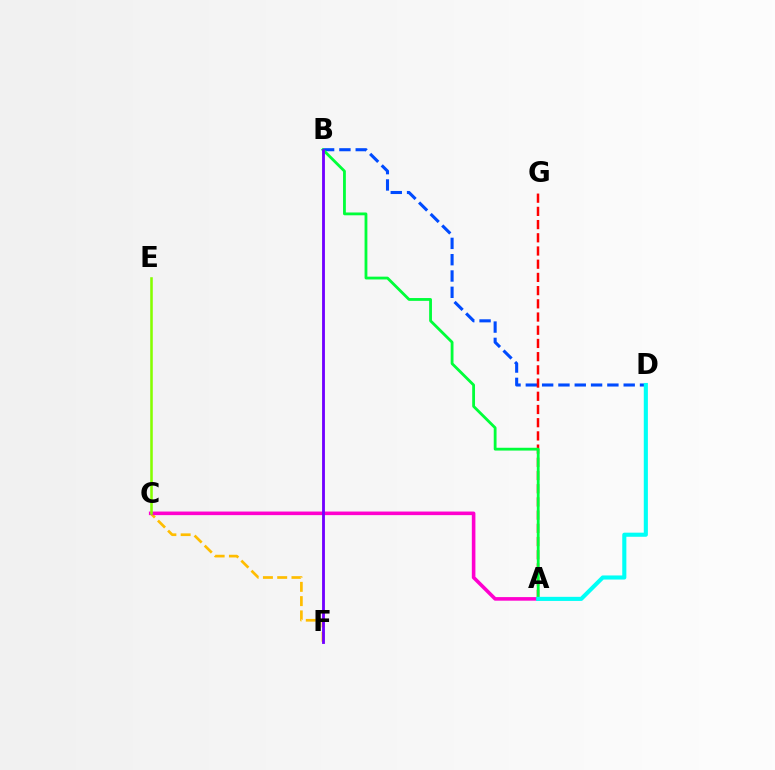{('C', 'F'): [{'color': '#ffbd00', 'line_style': 'dashed', 'thickness': 1.94}], ('A', 'C'): [{'color': '#ff00cf', 'line_style': 'solid', 'thickness': 2.58}], ('B', 'D'): [{'color': '#004bff', 'line_style': 'dashed', 'thickness': 2.22}], ('A', 'G'): [{'color': '#ff0000', 'line_style': 'dashed', 'thickness': 1.79}], ('A', 'B'): [{'color': '#00ff39', 'line_style': 'solid', 'thickness': 2.02}], ('B', 'F'): [{'color': '#7200ff', 'line_style': 'solid', 'thickness': 2.05}], ('C', 'E'): [{'color': '#84ff00', 'line_style': 'solid', 'thickness': 1.85}], ('A', 'D'): [{'color': '#00fff6', 'line_style': 'solid', 'thickness': 2.95}]}